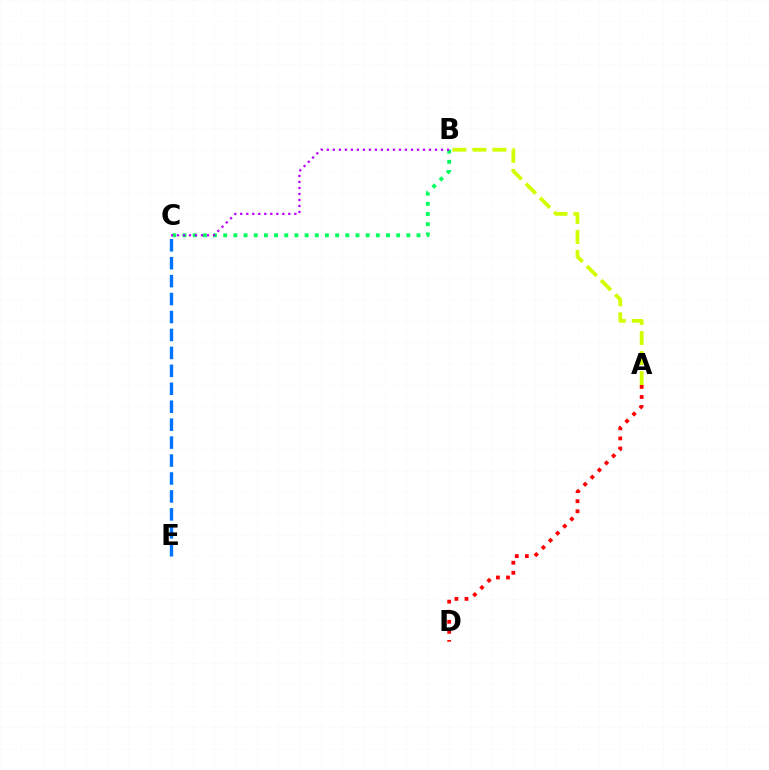{('C', 'E'): [{'color': '#0074ff', 'line_style': 'dashed', 'thickness': 2.44}], ('A', 'D'): [{'color': '#ff0000', 'line_style': 'dotted', 'thickness': 2.73}], ('A', 'B'): [{'color': '#d1ff00', 'line_style': 'dashed', 'thickness': 2.72}], ('B', 'C'): [{'color': '#00ff5c', 'line_style': 'dotted', 'thickness': 2.76}, {'color': '#b900ff', 'line_style': 'dotted', 'thickness': 1.63}]}